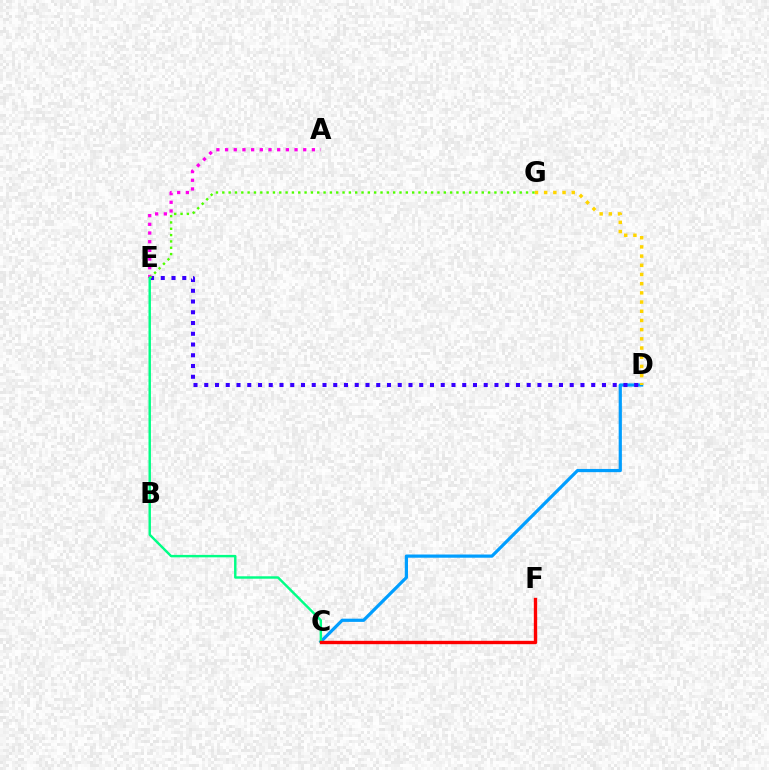{('C', 'D'): [{'color': '#009eff', 'line_style': 'solid', 'thickness': 2.31}], ('D', 'E'): [{'color': '#3700ff', 'line_style': 'dotted', 'thickness': 2.92}], ('D', 'G'): [{'color': '#ffd500', 'line_style': 'dotted', 'thickness': 2.5}], ('A', 'E'): [{'color': '#ff00ed', 'line_style': 'dotted', 'thickness': 2.36}], ('E', 'G'): [{'color': '#4fff00', 'line_style': 'dotted', 'thickness': 1.72}], ('C', 'E'): [{'color': '#00ff86', 'line_style': 'solid', 'thickness': 1.75}], ('C', 'F'): [{'color': '#ff0000', 'line_style': 'solid', 'thickness': 2.42}]}